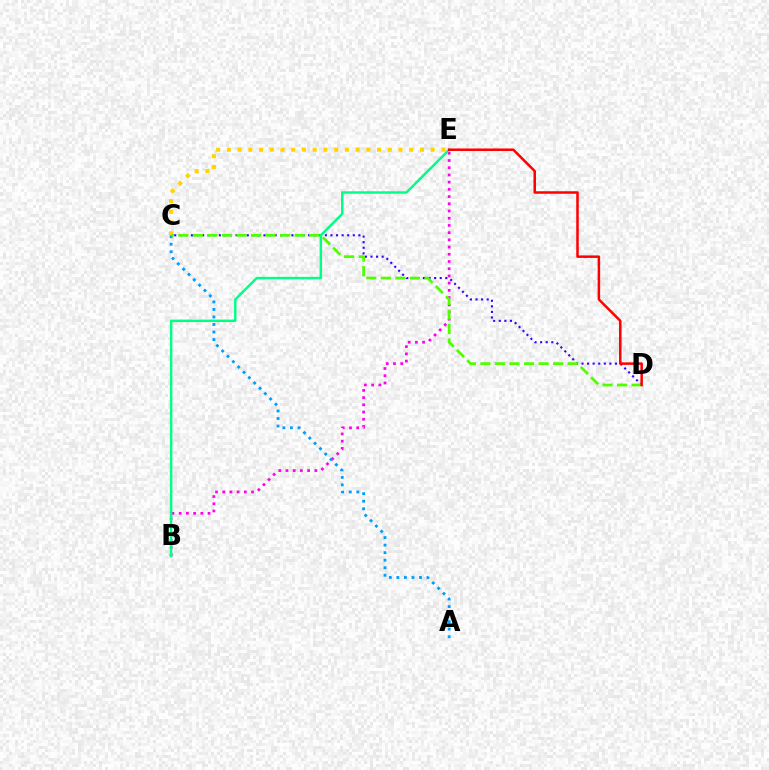{('C', 'D'): [{'color': '#3700ff', 'line_style': 'dotted', 'thickness': 1.52}, {'color': '#4fff00', 'line_style': 'dashed', 'thickness': 1.98}], ('B', 'E'): [{'color': '#ff00ed', 'line_style': 'dotted', 'thickness': 1.96}, {'color': '#00ff86', 'line_style': 'solid', 'thickness': 1.76}], ('C', 'E'): [{'color': '#ffd500', 'line_style': 'dotted', 'thickness': 2.92}], ('A', 'C'): [{'color': '#009eff', 'line_style': 'dotted', 'thickness': 2.05}], ('D', 'E'): [{'color': '#ff0000', 'line_style': 'solid', 'thickness': 1.8}]}